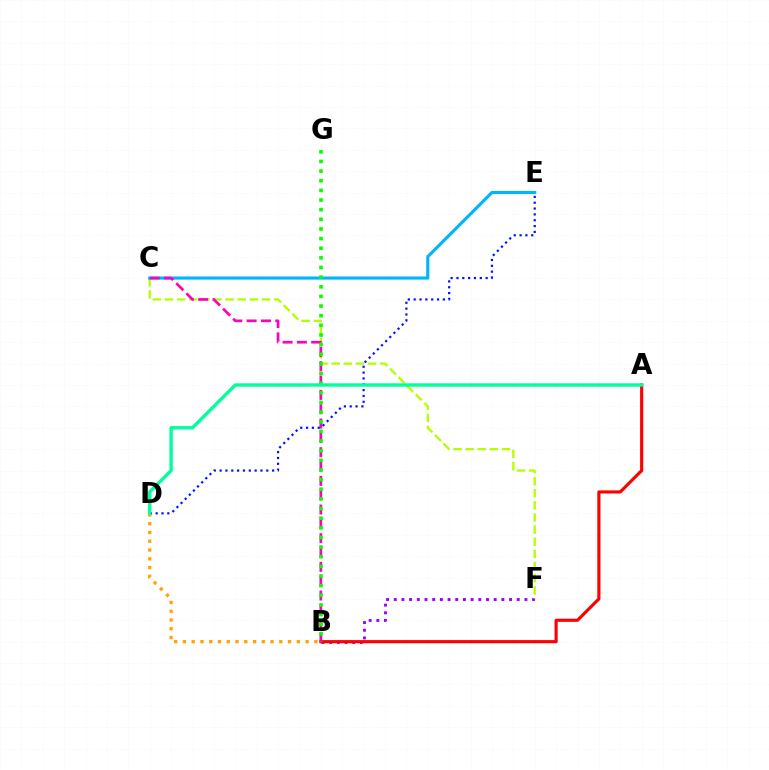{('B', 'F'): [{'color': '#9b00ff', 'line_style': 'dotted', 'thickness': 2.09}], ('C', 'F'): [{'color': '#b3ff00', 'line_style': 'dashed', 'thickness': 1.65}], ('B', 'D'): [{'color': '#ffa500', 'line_style': 'dotted', 'thickness': 2.38}], ('A', 'B'): [{'color': '#ff0000', 'line_style': 'solid', 'thickness': 2.26}], ('C', 'E'): [{'color': '#00b5ff', 'line_style': 'solid', 'thickness': 2.24}], ('B', 'C'): [{'color': '#ff00bd', 'line_style': 'dashed', 'thickness': 1.95}], ('B', 'G'): [{'color': '#08ff00', 'line_style': 'dotted', 'thickness': 2.62}], ('D', 'E'): [{'color': '#0010ff', 'line_style': 'dotted', 'thickness': 1.59}], ('A', 'D'): [{'color': '#00ff9d', 'line_style': 'solid', 'thickness': 2.45}]}